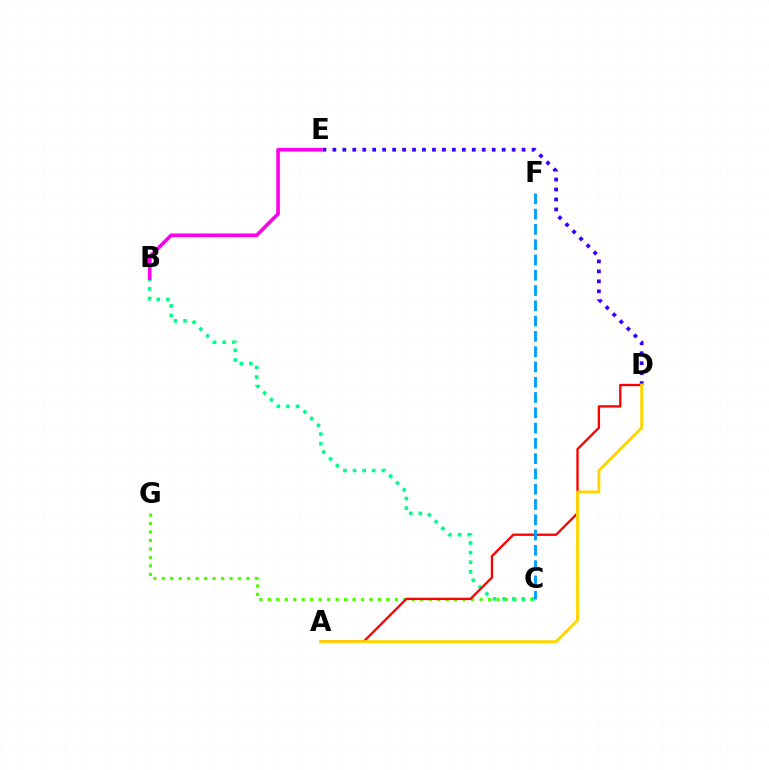{('C', 'G'): [{'color': '#4fff00', 'line_style': 'dotted', 'thickness': 2.3}], ('B', 'C'): [{'color': '#00ff86', 'line_style': 'dotted', 'thickness': 2.61}], ('D', 'E'): [{'color': '#3700ff', 'line_style': 'dotted', 'thickness': 2.71}], ('B', 'E'): [{'color': '#ff00ed', 'line_style': 'solid', 'thickness': 2.61}], ('A', 'D'): [{'color': '#ff0000', 'line_style': 'solid', 'thickness': 1.68}, {'color': '#ffd500', 'line_style': 'solid', 'thickness': 2.09}], ('C', 'F'): [{'color': '#009eff', 'line_style': 'dashed', 'thickness': 2.08}]}